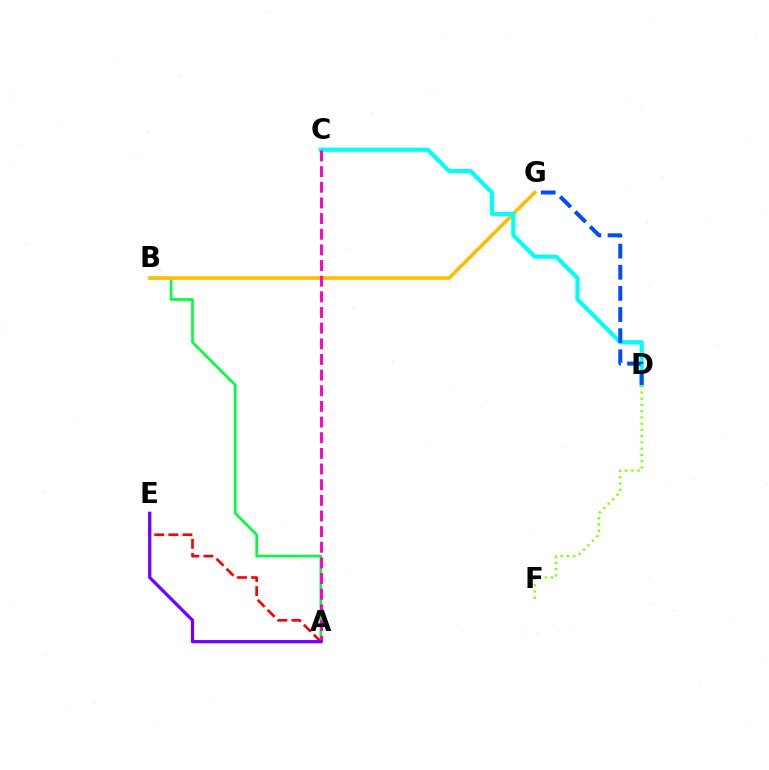{('A', 'B'): [{'color': '#00ff39', 'line_style': 'solid', 'thickness': 1.9}], ('B', 'G'): [{'color': '#ffbd00', 'line_style': 'solid', 'thickness': 2.61}], ('A', 'E'): [{'color': '#ff0000', 'line_style': 'dashed', 'thickness': 1.92}, {'color': '#7200ff', 'line_style': 'solid', 'thickness': 2.33}], ('C', 'D'): [{'color': '#00fff6', 'line_style': 'solid', 'thickness': 2.99}], ('D', 'G'): [{'color': '#004bff', 'line_style': 'dashed', 'thickness': 2.87}], ('A', 'C'): [{'color': '#ff00cf', 'line_style': 'dashed', 'thickness': 2.13}], ('D', 'F'): [{'color': '#84ff00', 'line_style': 'dotted', 'thickness': 1.7}]}